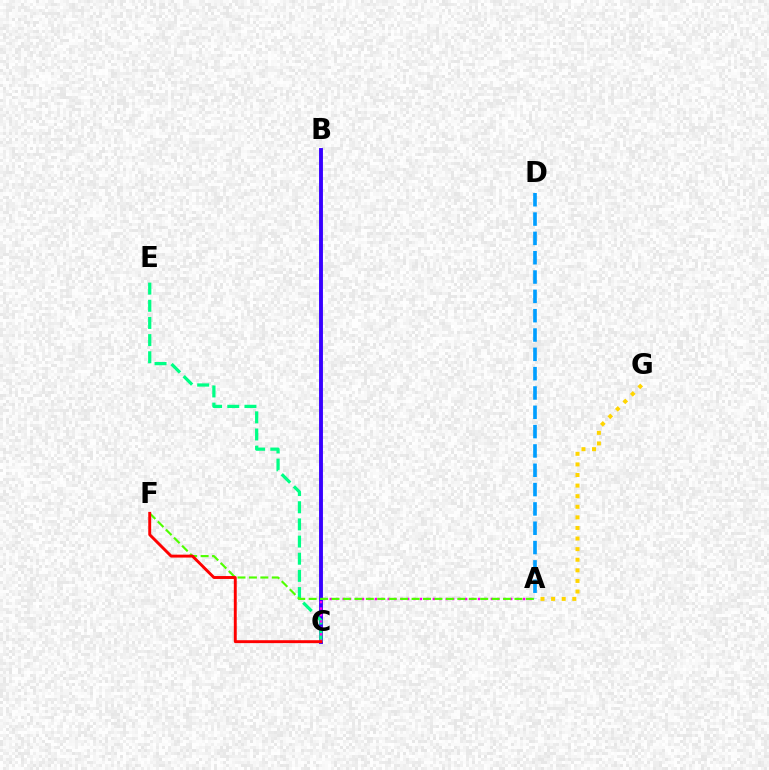{('A', 'G'): [{'color': '#ffd500', 'line_style': 'dotted', 'thickness': 2.88}], ('B', 'C'): [{'color': '#3700ff', 'line_style': 'solid', 'thickness': 2.79}], ('C', 'E'): [{'color': '#00ff86', 'line_style': 'dashed', 'thickness': 2.33}], ('A', 'C'): [{'color': '#ff00ed', 'line_style': 'dotted', 'thickness': 1.75}], ('A', 'F'): [{'color': '#4fff00', 'line_style': 'dashed', 'thickness': 1.55}], ('C', 'F'): [{'color': '#ff0000', 'line_style': 'solid', 'thickness': 2.1}], ('A', 'D'): [{'color': '#009eff', 'line_style': 'dashed', 'thickness': 2.63}]}